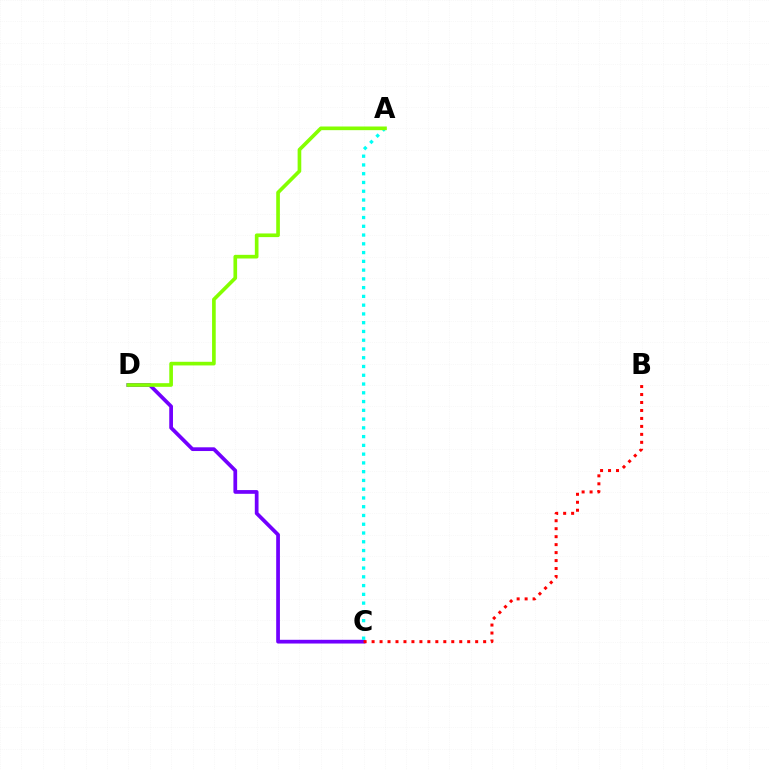{('C', 'D'): [{'color': '#7200ff', 'line_style': 'solid', 'thickness': 2.69}], ('A', 'C'): [{'color': '#00fff6', 'line_style': 'dotted', 'thickness': 2.38}], ('B', 'C'): [{'color': '#ff0000', 'line_style': 'dotted', 'thickness': 2.17}], ('A', 'D'): [{'color': '#84ff00', 'line_style': 'solid', 'thickness': 2.63}]}